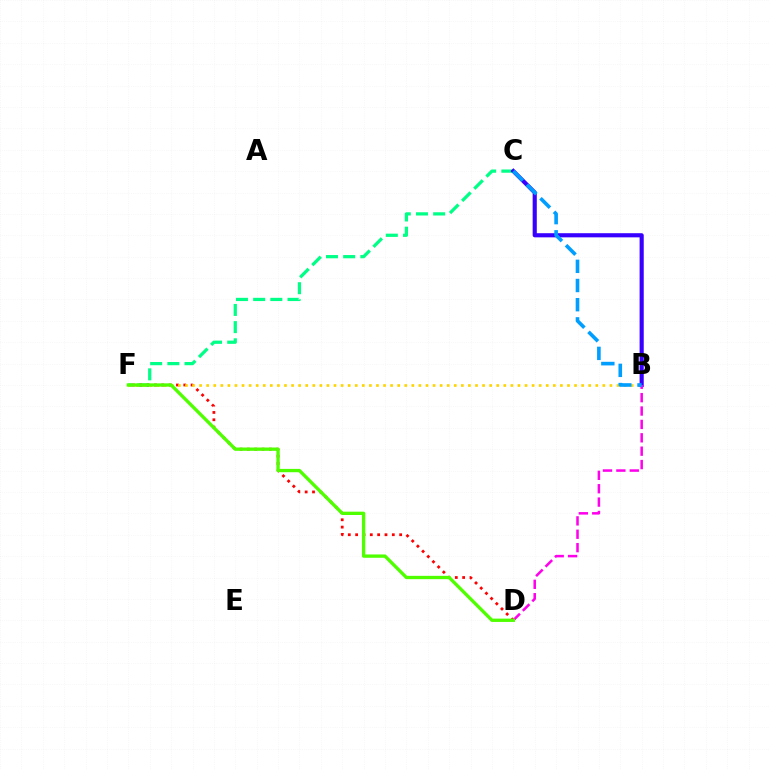{('C', 'F'): [{'color': '#00ff86', 'line_style': 'dashed', 'thickness': 2.33}], ('D', 'F'): [{'color': '#ff0000', 'line_style': 'dotted', 'thickness': 1.99}, {'color': '#4fff00', 'line_style': 'solid', 'thickness': 2.39}], ('B', 'F'): [{'color': '#ffd500', 'line_style': 'dotted', 'thickness': 1.92}], ('B', 'C'): [{'color': '#3700ff', 'line_style': 'solid', 'thickness': 2.97}, {'color': '#009eff', 'line_style': 'dashed', 'thickness': 2.61}], ('B', 'D'): [{'color': '#ff00ed', 'line_style': 'dashed', 'thickness': 1.82}]}